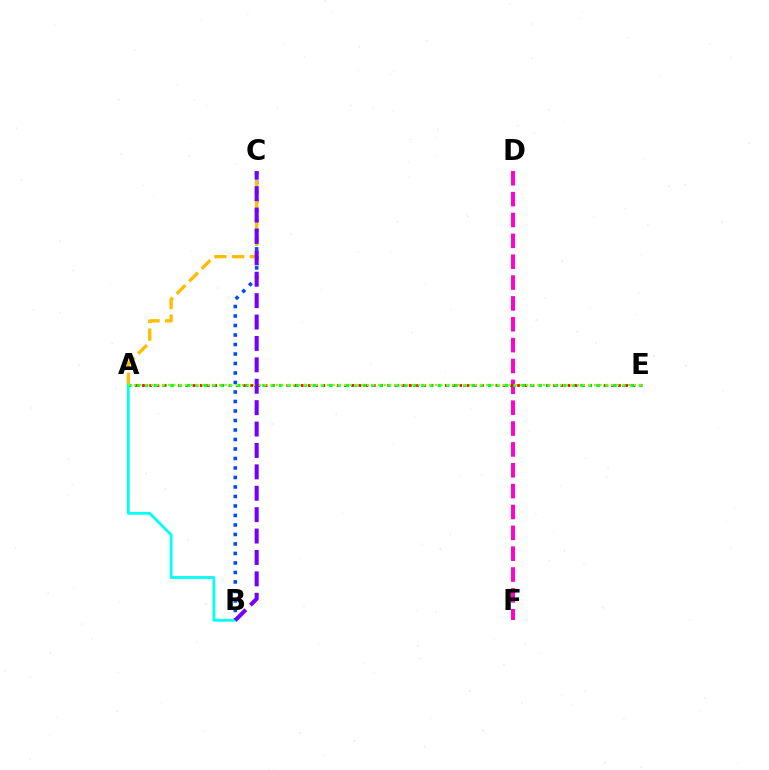{('B', 'C'): [{'color': '#004bff', 'line_style': 'dotted', 'thickness': 2.58}, {'color': '#7200ff', 'line_style': 'dashed', 'thickness': 2.91}], ('D', 'F'): [{'color': '#ff00cf', 'line_style': 'dashed', 'thickness': 2.83}], ('A', 'E'): [{'color': '#ff0000', 'line_style': 'dotted', 'thickness': 1.96}, {'color': '#00ff39', 'line_style': 'dotted', 'thickness': 2.27}, {'color': '#84ff00', 'line_style': 'dotted', 'thickness': 1.54}], ('A', 'C'): [{'color': '#ffbd00', 'line_style': 'dashed', 'thickness': 2.4}], ('A', 'B'): [{'color': '#00fff6', 'line_style': 'solid', 'thickness': 2.01}]}